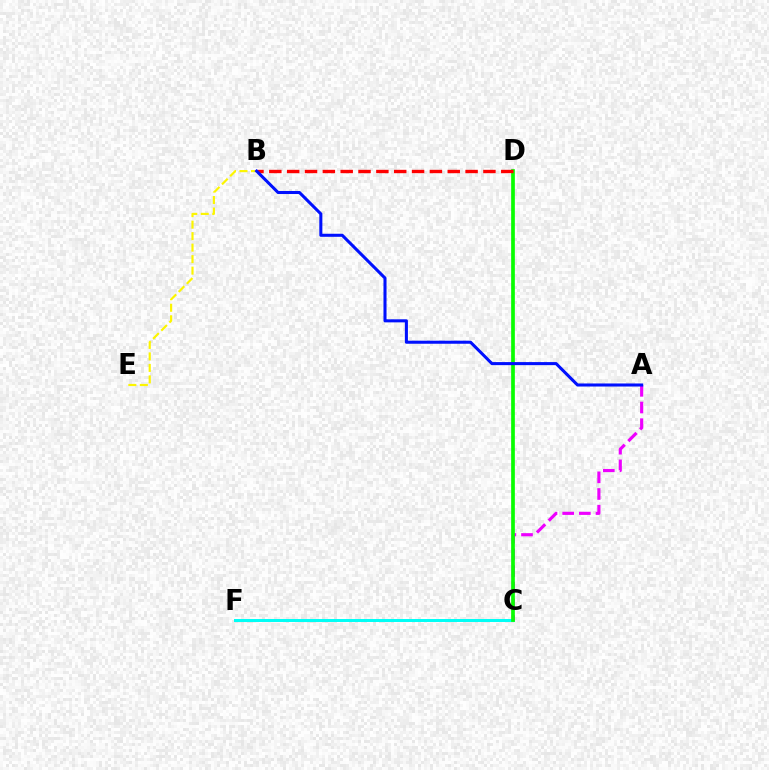{('C', 'F'): [{'color': '#00fff6', 'line_style': 'solid', 'thickness': 2.15}], ('A', 'C'): [{'color': '#ee00ff', 'line_style': 'dashed', 'thickness': 2.27}], ('C', 'D'): [{'color': '#08ff00', 'line_style': 'solid', 'thickness': 2.66}], ('B', 'E'): [{'color': '#fcf500', 'line_style': 'dashed', 'thickness': 1.56}], ('B', 'D'): [{'color': '#ff0000', 'line_style': 'dashed', 'thickness': 2.42}], ('A', 'B'): [{'color': '#0010ff', 'line_style': 'solid', 'thickness': 2.2}]}